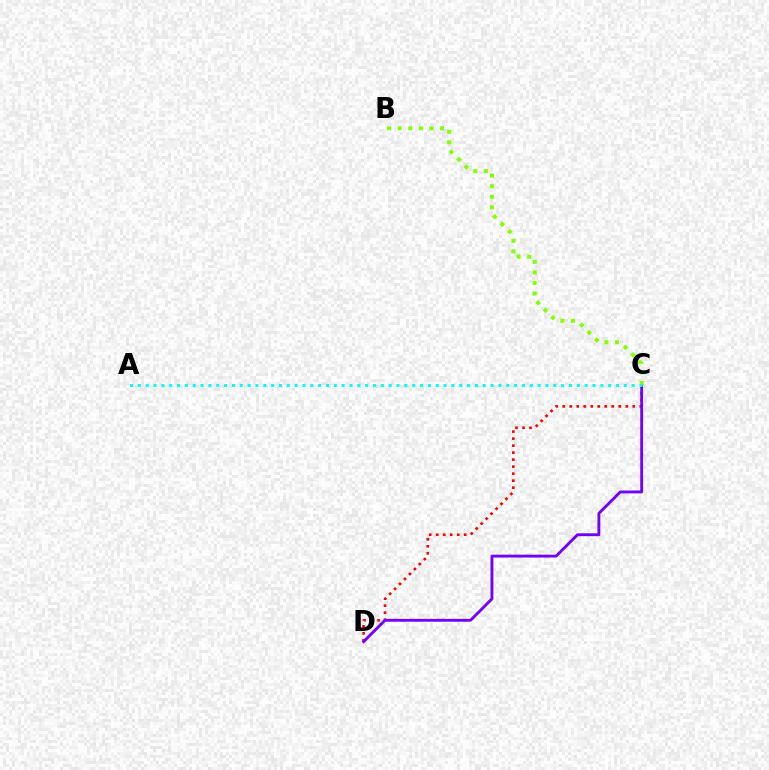{('C', 'D'): [{'color': '#ff0000', 'line_style': 'dotted', 'thickness': 1.9}, {'color': '#7200ff', 'line_style': 'solid', 'thickness': 2.07}], ('B', 'C'): [{'color': '#84ff00', 'line_style': 'dotted', 'thickness': 2.88}], ('A', 'C'): [{'color': '#00fff6', 'line_style': 'dotted', 'thickness': 2.13}]}